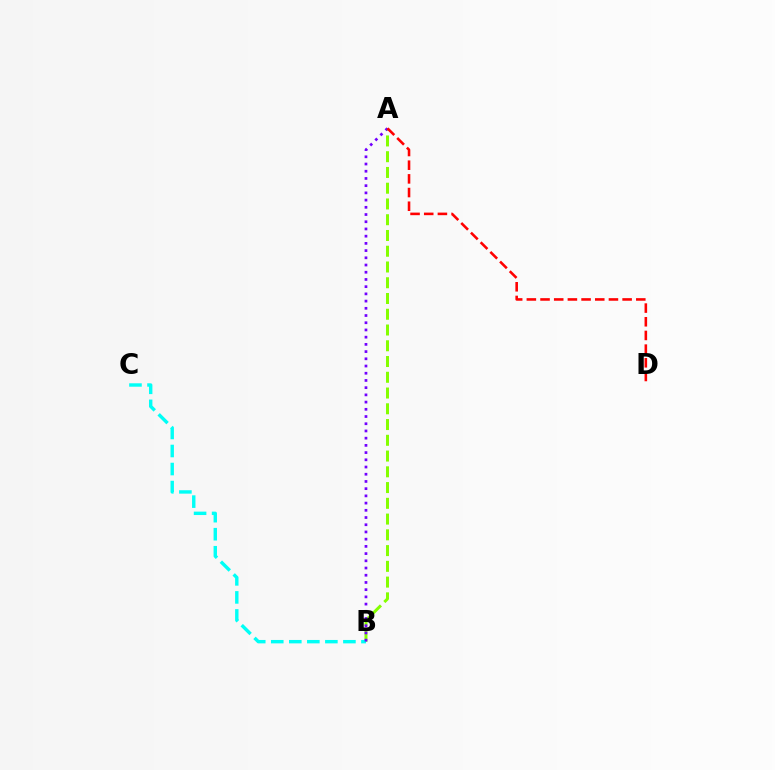{('A', 'B'): [{'color': '#84ff00', 'line_style': 'dashed', 'thickness': 2.14}, {'color': '#7200ff', 'line_style': 'dotted', 'thickness': 1.96}], ('B', 'C'): [{'color': '#00fff6', 'line_style': 'dashed', 'thickness': 2.45}], ('A', 'D'): [{'color': '#ff0000', 'line_style': 'dashed', 'thickness': 1.86}]}